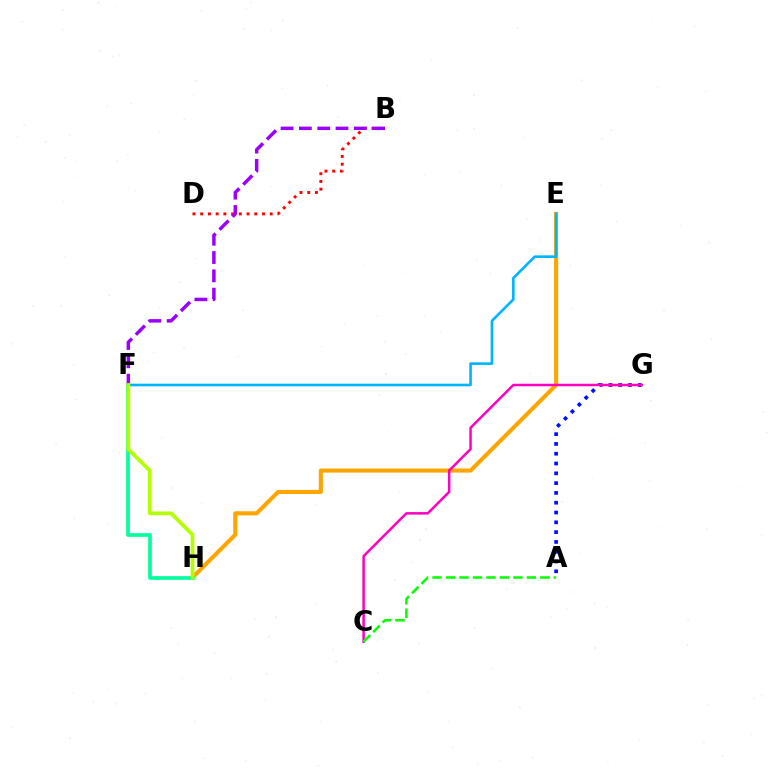{('A', 'G'): [{'color': '#0010ff', 'line_style': 'dotted', 'thickness': 2.66}], ('E', 'H'): [{'color': '#ffa500', 'line_style': 'solid', 'thickness': 2.95}], ('C', 'G'): [{'color': '#ff00bd', 'line_style': 'solid', 'thickness': 1.8}], ('B', 'D'): [{'color': '#ff0000', 'line_style': 'dotted', 'thickness': 2.1}], ('A', 'C'): [{'color': '#08ff00', 'line_style': 'dashed', 'thickness': 1.83}], ('E', 'F'): [{'color': '#00b5ff', 'line_style': 'solid', 'thickness': 1.89}], ('F', 'H'): [{'color': '#00ff9d', 'line_style': 'solid', 'thickness': 2.64}, {'color': '#b3ff00', 'line_style': 'solid', 'thickness': 2.69}], ('B', 'F'): [{'color': '#9b00ff', 'line_style': 'dashed', 'thickness': 2.49}]}